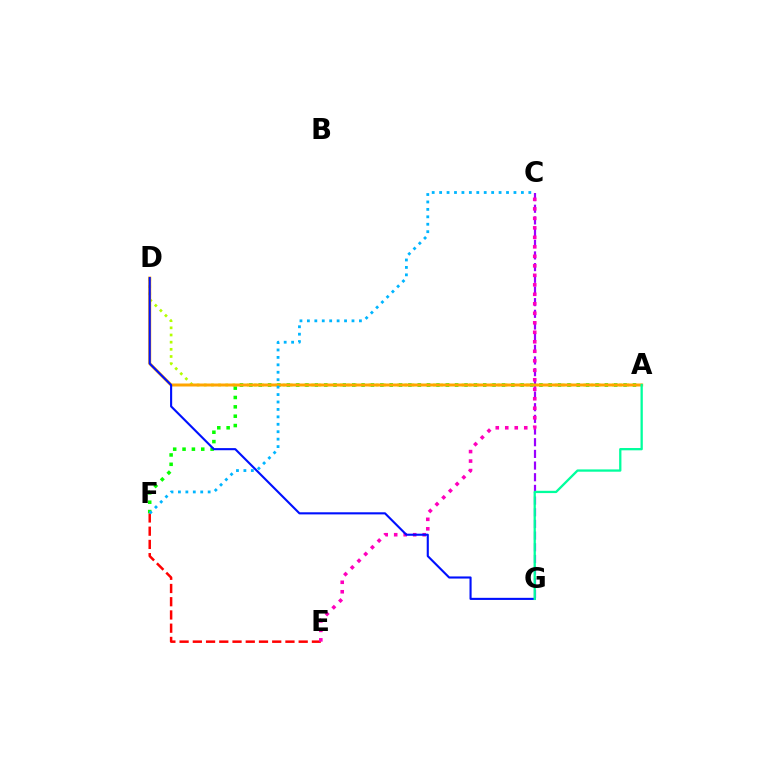{('A', 'D'): [{'color': '#b3ff00', 'line_style': 'dotted', 'thickness': 1.95}, {'color': '#ffa500', 'line_style': 'solid', 'thickness': 2.15}], ('C', 'G'): [{'color': '#9b00ff', 'line_style': 'dashed', 'thickness': 1.59}], ('E', 'F'): [{'color': '#ff0000', 'line_style': 'dashed', 'thickness': 1.8}], ('A', 'F'): [{'color': '#08ff00', 'line_style': 'dotted', 'thickness': 2.54}], ('C', 'E'): [{'color': '#ff00bd', 'line_style': 'dotted', 'thickness': 2.58}], ('D', 'G'): [{'color': '#0010ff', 'line_style': 'solid', 'thickness': 1.52}], ('A', 'G'): [{'color': '#00ff9d', 'line_style': 'solid', 'thickness': 1.65}], ('C', 'F'): [{'color': '#00b5ff', 'line_style': 'dotted', 'thickness': 2.02}]}